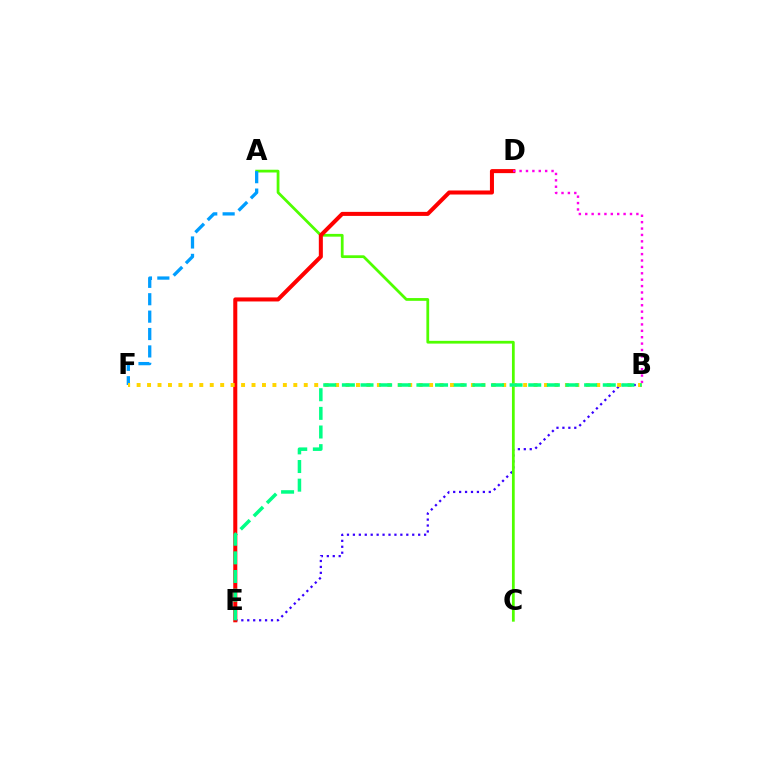{('B', 'E'): [{'color': '#3700ff', 'line_style': 'dotted', 'thickness': 1.61}, {'color': '#00ff86', 'line_style': 'dashed', 'thickness': 2.53}], ('A', 'C'): [{'color': '#4fff00', 'line_style': 'solid', 'thickness': 1.99}], ('A', 'F'): [{'color': '#009eff', 'line_style': 'dashed', 'thickness': 2.36}], ('D', 'E'): [{'color': '#ff0000', 'line_style': 'solid', 'thickness': 2.91}], ('B', 'D'): [{'color': '#ff00ed', 'line_style': 'dotted', 'thickness': 1.74}], ('B', 'F'): [{'color': '#ffd500', 'line_style': 'dotted', 'thickness': 2.84}]}